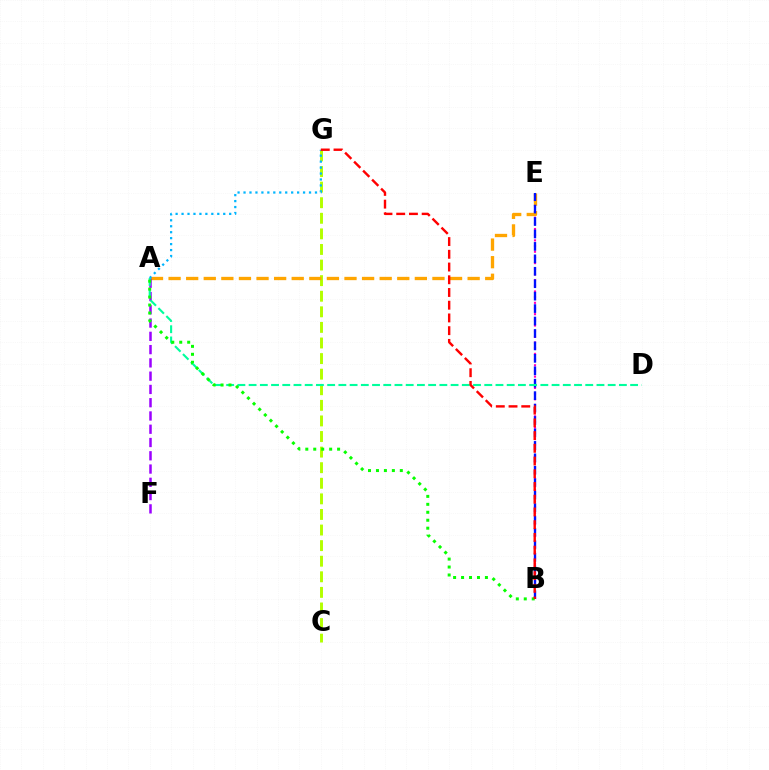{('C', 'G'): [{'color': '#b3ff00', 'line_style': 'dashed', 'thickness': 2.12}], ('B', 'E'): [{'color': '#ff00bd', 'line_style': 'dotted', 'thickness': 1.54}, {'color': '#0010ff', 'line_style': 'dashed', 'thickness': 1.69}], ('A', 'E'): [{'color': '#ffa500', 'line_style': 'dashed', 'thickness': 2.39}], ('A', 'F'): [{'color': '#9b00ff', 'line_style': 'dashed', 'thickness': 1.8}], ('A', 'D'): [{'color': '#00ff9d', 'line_style': 'dashed', 'thickness': 1.52}], ('A', 'B'): [{'color': '#08ff00', 'line_style': 'dotted', 'thickness': 2.16}], ('A', 'G'): [{'color': '#00b5ff', 'line_style': 'dotted', 'thickness': 1.62}], ('B', 'G'): [{'color': '#ff0000', 'line_style': 'dashed', 'thickness': 1.73}]}